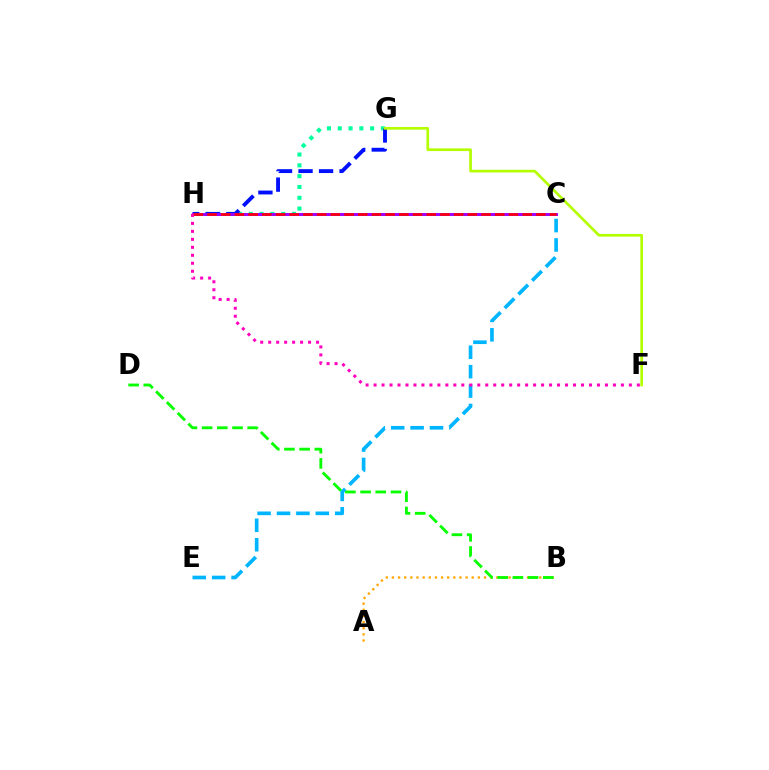{('G', 'H'): [{'color': '#00ff9d', 'line_style': 'dotted', 'thickness': 2.93}, {'color': '#0010ff', 'line_style': 'dashed', 'thickness': 2.79}], ('C', 'E'): [{'color': '#00b5ff', 'line_style': 'dashed', 'thickness': 2.64}], ('A', 'B'): [{'color': '#ffa500', 'line_style': 'dotted', 'thickness': 1.67}], ('B', 'D'): [{'color': '#08ff00', 'line_style': 'dashed', 'thickness': 2.06}], ('F', 'G'): [{'color': '#b3ff00', 'line_style': 'solid', 'thickness': 1.93}], ('C', 'H'): [{'color': '#9b00ff', 'line_style': 'solid', 'thickness': 2.11}, {'color': '#ff0000', 'line_style': 'dashed', 'thickness': 1.86}], ('F', 'H'): [{'color': '#ff00bd', 'line_style': 'dotted', 'thickness': 2.17}]}